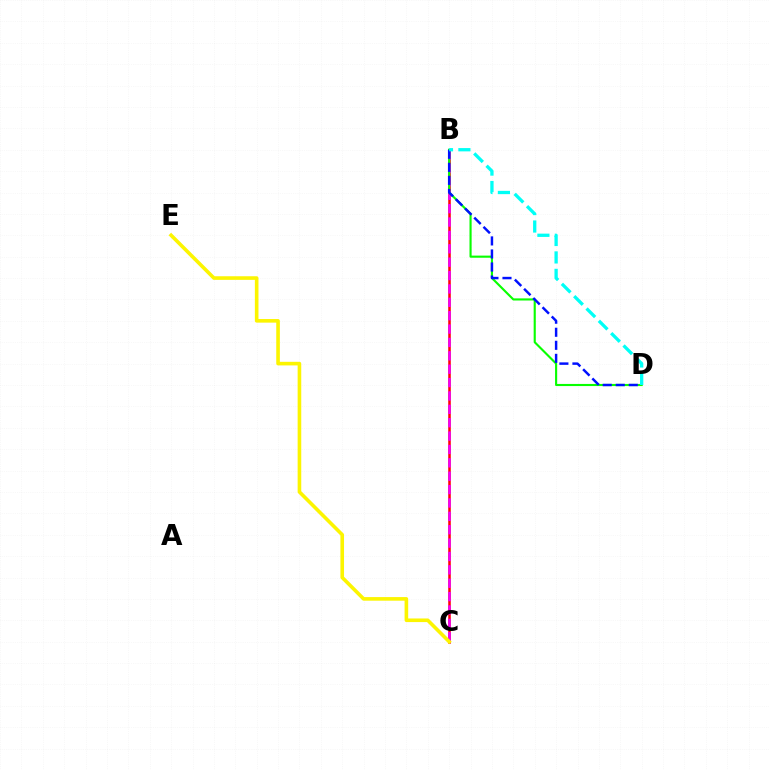{('B', 'C'): [{'color': '#ff0000', 'line_style': 'solid', 'thickness': 1.82}, {'color': '#ee00ff', 'line_style': 'dashed', 'thickness': 1.82}], ('B', 'D'): [{'color': '#08ff00', 'line_style': 'solid', 'thickness': 1.53}, {'color': '#0010ff', 'line_style': 'dashed', 'thickness': 1.77}, {'color': '#00fff6', 'line_style': 'dashed', 'thickness': 2.37}], ('C', 'E'): [{'color': '#fcf500', 'line_style': 'solid', 'thickness': 2.6}]}